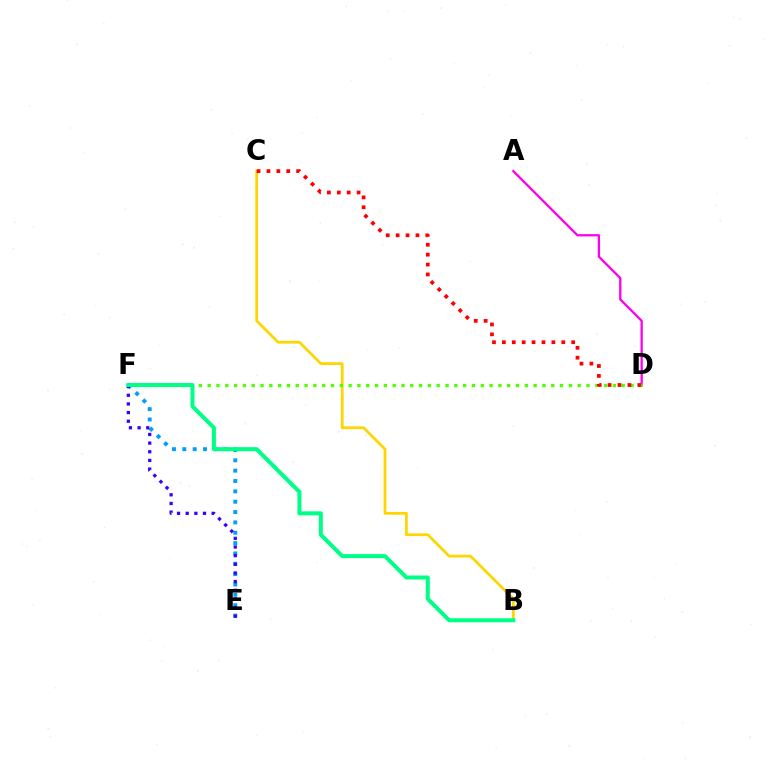{('B', 'C'): [{'color': '#ffd500', 'line_style': 'solid', 'thickness': 1.98}], ('A', 'D'): [{'color': '#ff00ed', 'line_style': 'solid', 'thickness': 1.65}], ('D', 'F'): [{'color': '#4fff00', 'line_style': 'dotted', 'thickness': 2.39}], ('E', 'F'): [{'color': '#009eff', 'line_style': 'dotted', 'thickness': 2.81}, {'color': '#3700ff', 'line_style': 'dotted', 'thickness': 2.35}], ('C', 'D'): [{'color': '#ff0000', 'line_style': 'dotted', 'thickness': 2.69}], ('B', 'F'): [{'color': '#00ff86', 'line_style': 'solid', 'thickness': 2.89}]}